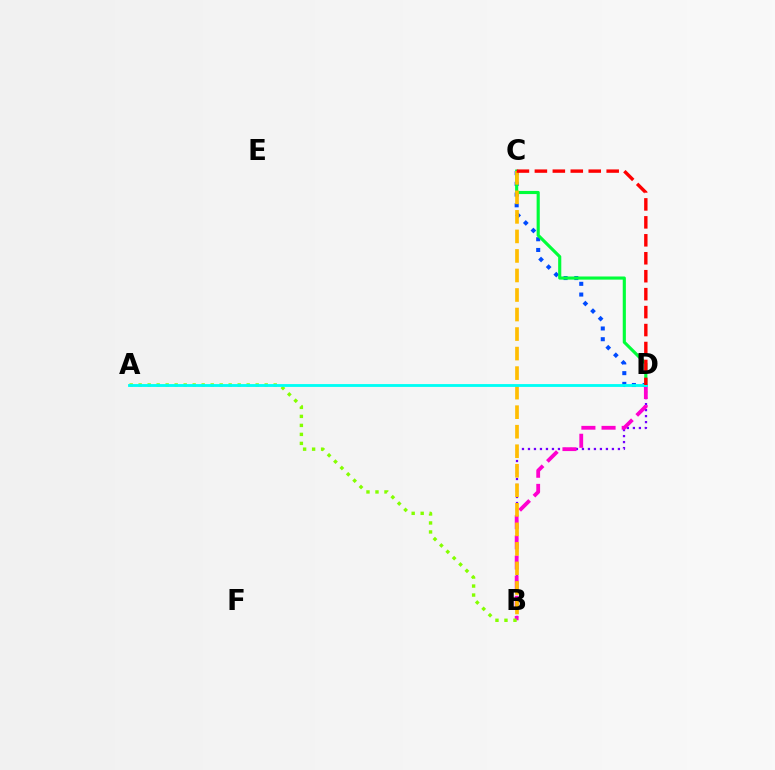{('C', 'D'): [{'color': '#004bff', 'line_style': 'dotted', 'thickness': 2.91}, {'color': '#00ff39', 'line_style': 'solid', 'thickness': 2.26}, {'color': '#ff0000', 'line_style': 'dashed', 'thickness': 2.44}], ('B', 'D'): [{'color': '#7200ff', 'line_style': 'dotted', 'thickness': 1.63}, {'color': '#ff00cf', 'line_style': 'dashed', 'thickness': 2.74}], ('A', 'B'): [{'color': '#84ff00', 'line_style': 'dotted', 'thickness': 2.45}], ('B', 'C'): [{'color': '#ffbd00', 'line_style': 'dashed', 'thickness': 2.65}], ('A', 'D'): [{'color': '#00fff6', 'line_style': 'solid', 'thickness': 2.05}]}